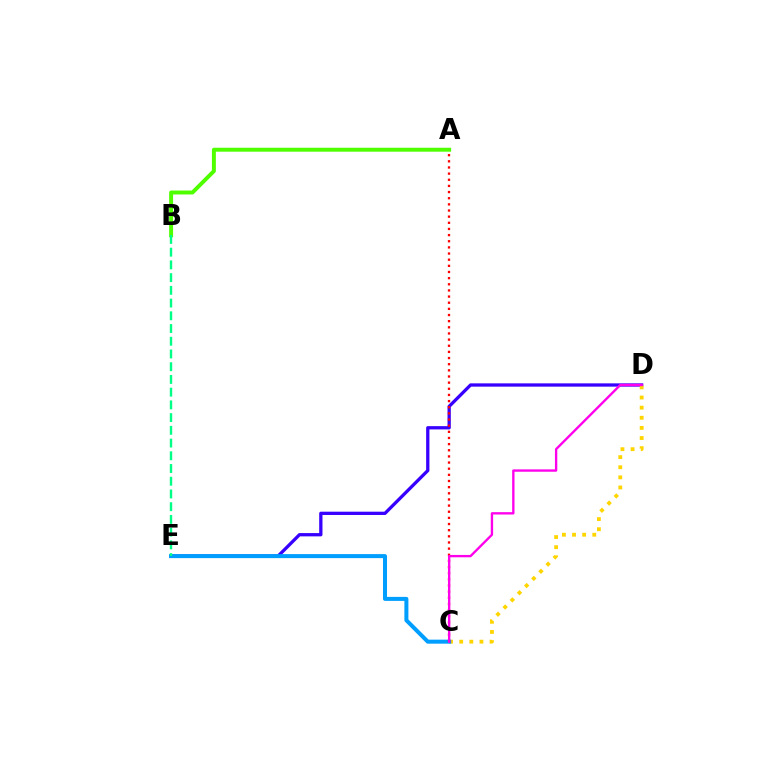{('D', 'E'): [{'color': '#3700ff', 'line_style': 'solid', 'thickness': 2.36}], ('C', 'D'): [{'color': '#ffd500', 'line_style': 'dotted', 'thickness': 2.75}, {'color': '#ff00ed', 'line_style': 'solid', 'thickness': 1.7}], ('C', 'E'): [{'color': '#009eff', 'line_style': 'solid', 'thickness': 2.89}], ('A', 'C'): [{'color': '#ff0000', 'line_style': 'dotted', 'thickness': 1.67}], ('A', 'B'): [{'color': '#4fff00', 'line_style': 'solid', 'thickness': 2.84}], ('B', 'E'): [{'color': '#00ff86', 'line_style': 'dashed', 'thickness': 1.73}]}